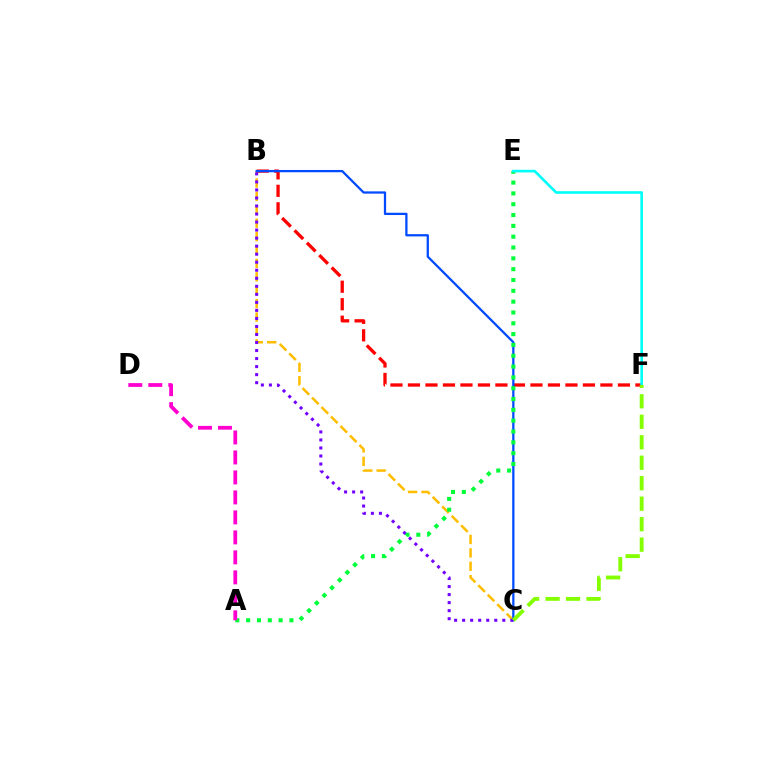{('B', 'C'): [{'color': '#ffbd00', 'line_style': 'dashed', 'thickness': 1.82}, {'color': '#004bff', 'line_style': 'solid', 'thickness': 1.63}, {'color': '#7200ff', 'line_style': 'dotted', 'thickness': 2.18}], ('B', 'F'): [{'color': '#ff0000', 'line_style': 'dashed', 'thickness': 2.38}], ('A', 'E'): [{'color': '#00ff39', 'line_style': 'dotted', 'thickness': 2.94}], ('E', 'F'): [{'color': '#00fff6', 'line_style': 'solid', 'thickness': 1.89}], ('C', 'F'): [{'color': '#84ff00', 'line_style': 'dashed', 'thickness': 2.78}], ('A', 'D'): [{'color': '#ff00cf', 'line_style': 'dashed', 'thickness': 2.72}]}